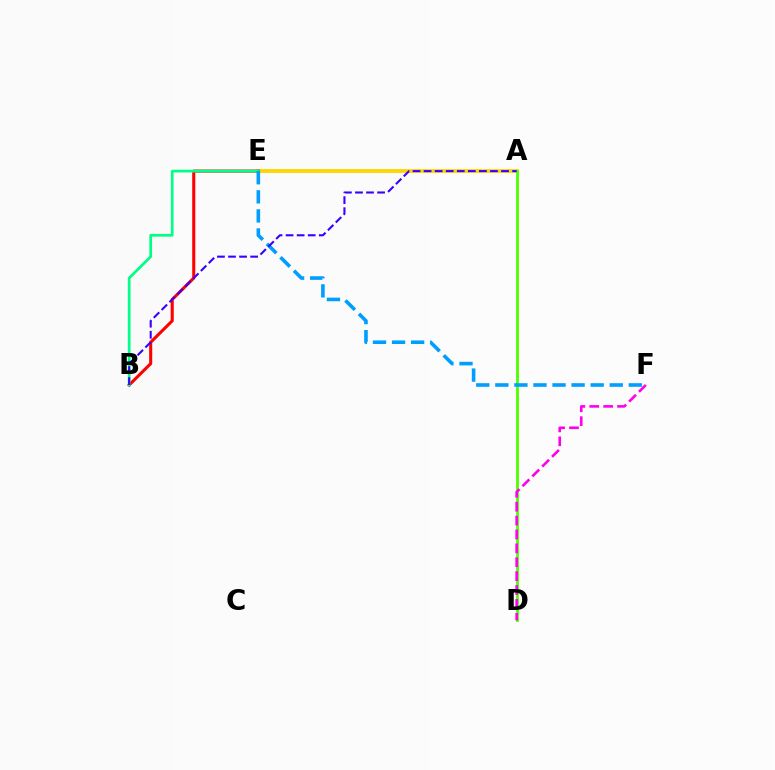{('A', 'E'): [{'color': '#ffd500', 'line_style': 'solid', 'thickness': 2.75}], ('B', 'E'): [{'color': '#ff0000', 'line_style': 'solid', 'thickness': 2.21}, {'color': '#00ff86', 'line_style': 'solid', 'thickness': 1.95}], ('A', 'D'): [{'color': '#4fff00', 'line_style': 'solid', 'thickness': 2.03}], ('E', 'F'): [{'color': '#009eff', 'line_style': 'dashed', 'thickness': 2.59}], ('D', 'F'): [{'color': '#ff00ed', 'line_style': 'dashed', 'thickness': 1.89}], ('A', 'B'): [{'color': '#3700ff', 'line_style': 'dashed', 'thickness': 1.5}]}